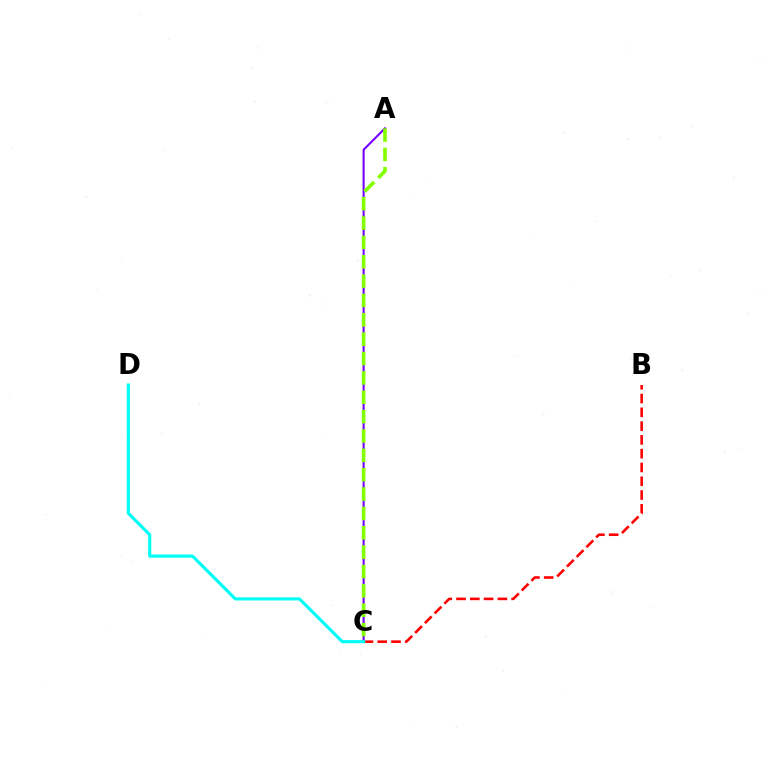{('B', 'C'): [{'color': '#ff0000', 'line_style': 'dashed', 'thickness': 1.87}], ('A', 'C'): [{'color': '#7200ff', 'line_style': 'solid', 'thickness': 1.5}, {'color': '#84ff00', 'line_style': 'dashed', 'thickness': 2.63}], ('C', 'D'): [{'color': '#00fff6', 'line_style': 'solid', 'thickness': 2.25}]}